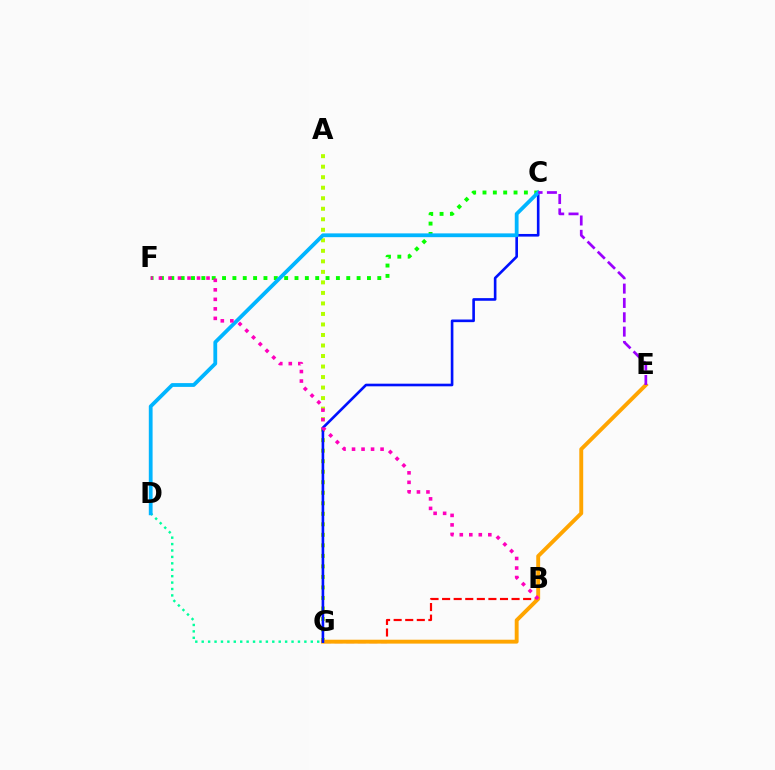{('A', 'G'): [{'color': '#b3ff00', 'line_style': 'dotted', 'thickness': 2.86}], ('B', 'G'): [{'color': '#ff0000', 'line_style': 'dashed', 'thickness': 1.57}], ('D', 'G'): [{'color': '#00ff9d', 'line_style': 'dotted', 'thickness': 1.74}], ('E', 'G'): [{'color': '#ffa500', 'line_style': 'solid', 'thickness': 2.81}], ('C', 'F'): [{'color': '#08ff00', 'line_style': 'dotted', 'thickness': 2.81}], ('C', 'G'): [{'color': '#0010ff', 'line_style': 'solid', 'thickness': 1.9}], ('C', 'D'): [{'color': '#00b5ff', 'line_style': 'solid', 'thickness': 2.73}], ('B', 'F'): [{'color': '#ff00bd', 'line_style': 'dotted', 'thickness': 2.58}], ('C', 'E'): [{'color': '#9b00ff', 'line_style': 'dashed', 'thickness': 1.95}]}